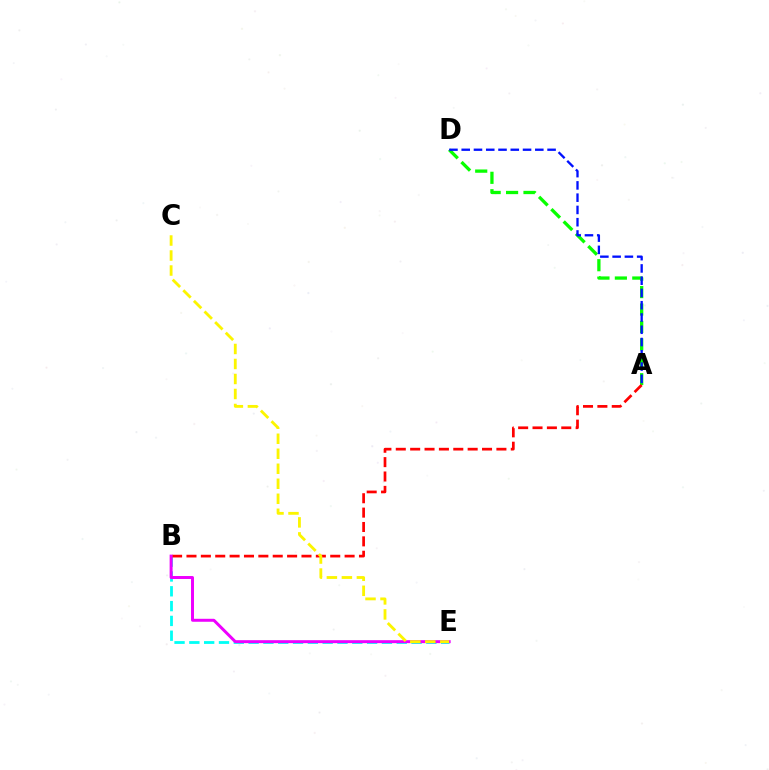{('B', 'E'): [{'color': '#00fff6', 'line_style': 'dashed', 'thickness': 2.01}, {'color': '#ee00ff', 'line_style': 'solid', 'thickness': 2.14}], ('A', 'D'): [{'color': '#08ff00', 'line_style': 'dashed', 'thickness': 2.37}, {'color': '#0010ff', 'line_style': 'dashed', 'thickness': 1.67}], ('A', 'B'): [{'color': '#ff0000', 'line_style': 'dashed', 'thickness': 1.95}], ('C', 'E'): [{'color': '#fcf500', 'line_style': 'dashed', 'thickness': 2.04}]}